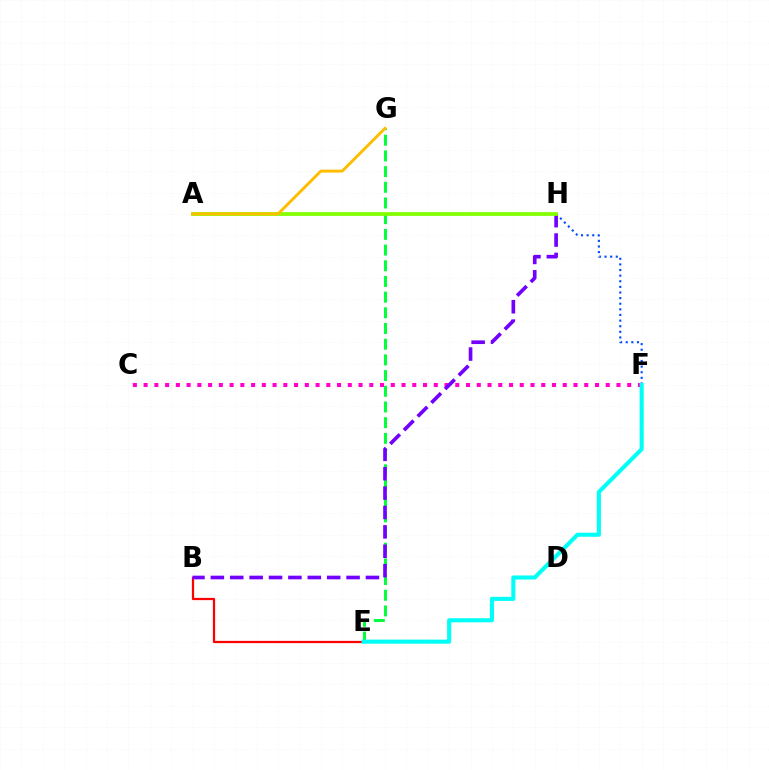{('E', 'G'): [{'color': '#00ff39', 'line_style': 'dashed', 'thickness': 2.13}], ('C', 'F'): [{'color': '#ff00cf', 'line_style': 'dotted', 'thickness': 2.92}], ('F', 'H'): [{'color': '#004bff', 'line_style': 'dotted', 'thickness': 1.53}], ('B', 'E'): [{'color': '#ff0000', 'line_style': 'solid', 'thickness': 1.62}], ('E', 'F'): [{'color': '#00fff6', 'line_style': 'solid', 'thickness': 2.94}], ('B', 'H'): [{'color': '#7200ff', 'line_style': 'dashed', 'thickness': 2.63}], ('A', 'H'): [{'color': '#84ff00', 'line_style': 'solid', 'thickness': 2.72}], ('A', 'G'): [{'color': '#ffbd00', 'line_style': 'solid', 'thickness': 2.09}]}